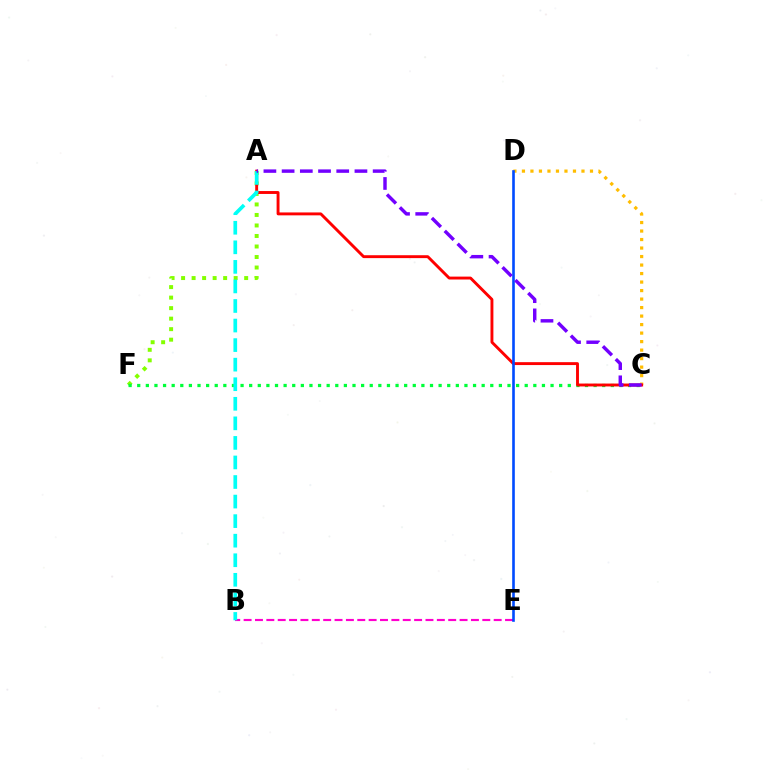{('A', 'F'): [{'color': '#84ff00', 'line_style': 'dotted', 'thickness': 2.86}], ('C', 'D'): [{'color': '#ffbd00', 'line_style': 'dotted', 'thickness': 2.31}], ('C', 'F'): [{'color': '#00ff39', 'line_style': 'dotted', 'thickness': 2.34}], ('A', 'C'): [{'color': '#ff0000', 'line_style': 'solid', 'thickness': 2.09}, {'color': '#7200ff', 'line_style': 'dashed', 'thickness': 2.47}], ('B', 'E'): [{'color': '#ff00cf', 'line_style': 'dashed', 'thickness': 1.54}], ('A', 'B'): [{'color': '#00fff6', 'line_style': 'dashed', 'thickness': 2.66}], ('D', 'E'): [{'color': '#004bff', 'line_style': 'solid', 'thickness': 1.89}]}